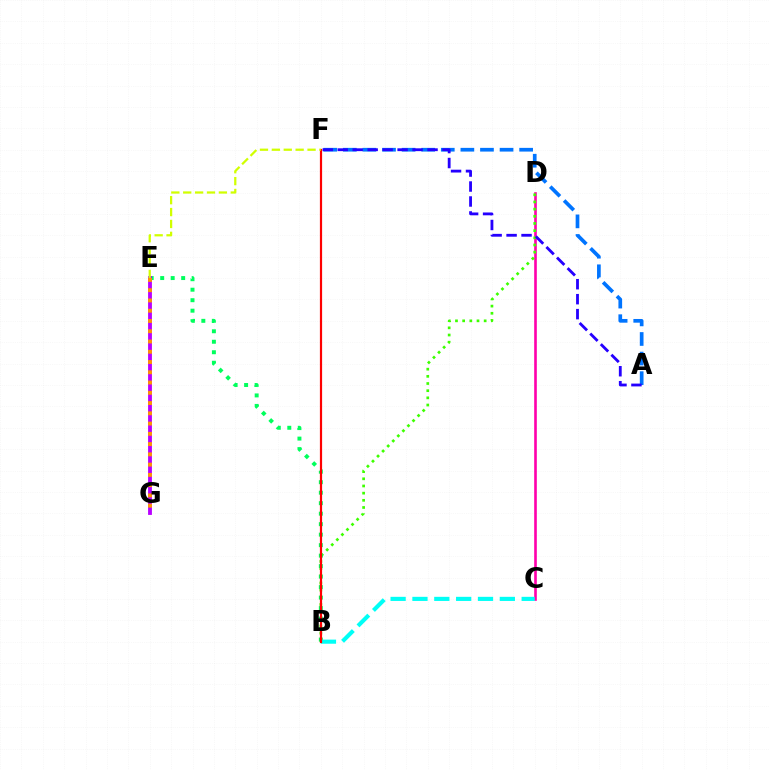{('C', 'D'): [{'color': '#ff00ac', 'line_style': 'solid', 'thickness': 1.89}], ('B', 'D'): [{'color': '#3dff00', 'line_style': 'dotted', 'thickness': 1.95}], ('A', 'F'): [{'color': '#0074ff', 'line_style': 'dashed', 'thickness': 2.66}, {'color': '#2500ff', 'line_style': 'dashed', 'thickness': 2.03}], ('B', 'E'): [{'color': '#00ff5c', 'line_style': 'dotted', 'thickness': 2.85}], ('E', 'G'): [{'color': '#b900ff', 'line_style': 'solid', 'thickness': 2.75}, {'color': '#ff9400', 'line_style': 'dotted', 'thickness': 2.79}], ('B', 'C'): [{'color': '#00fff6', 'line_style': 'dashed', 'thickness': 2.97}], ('B', 'F'): [{'color': '#ff0000', 'line_style': 'solid', 'thickness': 1.58}], ('E', 'F'): [{'color': '#d1ff00', 'line_style': 'dashed', 'thickness': 1.62}]}